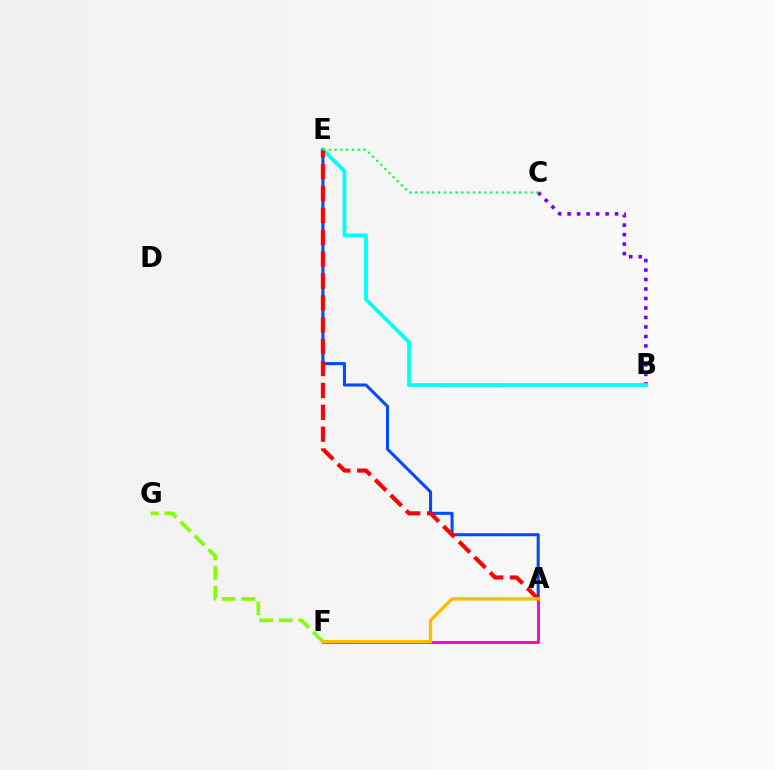{('B', 'C'): [{'color': '#7200ff', 'line_style': 'dotted', 'thickness': 2.58}], ('A', 'F'): [{'color': '#ff00cf', 'line_style': 'solid', 'thickness': 2.08}, {'color': '#ffbd00', 'line_style': 'solid', 'thickness': 2.38}], ('A', 'E'): [{'color': '#004bff', 'line_style': 'solid', 'thickness': 2.21}, {'color': '#ff0000', 'line_style': 'dashed', 'thickness': 2.97}], ('B', 'E'): [{'color': '#00fff6', 'line_style': 'solid', 'thickness': 2.73}], ('C', 'E'): [{'color': '#00ff39', 'line_style': 'dotted', 'thickness': 1.57}], ('F', 'G'): [{'color': '#84ff00', 'line_style': 'dashed', 'thickness': 2.66}]}